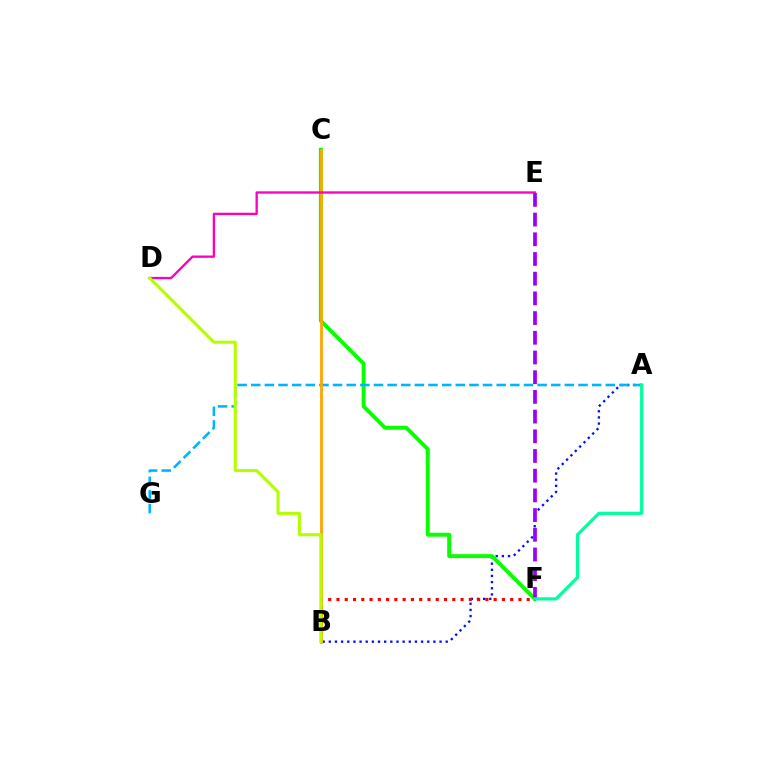{('A', 'B'): [{'color': '#0010ff', 'line_style': 'dotted', 'thickness': 1.67}], ('C', 'F'): [{'color': '#08ff00', 'line_style': 'solid', 'thickness': 2.81}], ('B', 'F'): [{'color': '#ff0000', 'line_style': 'dotted', 'thickness': 2.25}], ('A', 'G'): [{'color': '#00b5ff', 'line_style': 'dashed', 'thickness': 1.85}], ('B', 'C'): [{'color': '#ffa500', 'line_style': 'solid', 'thickness': 2.01}], ('D', 'E'): [{'color': '#ff00bd', 'line_style': 'solid', 'thickness': 1.68}], ('E', 'F'): [{'color': '#9b00ff', 'line_style': 'dashed', 'thickness': 2.68}], ('A', 'F'): [{'color': '#00ff9d', 'line_style': 'solid', 'thickness': 2.31}], ('B', 'D'): [{'color': '#b3ff00', 'line_style': 'solid', 'thickness': 2.2}]}